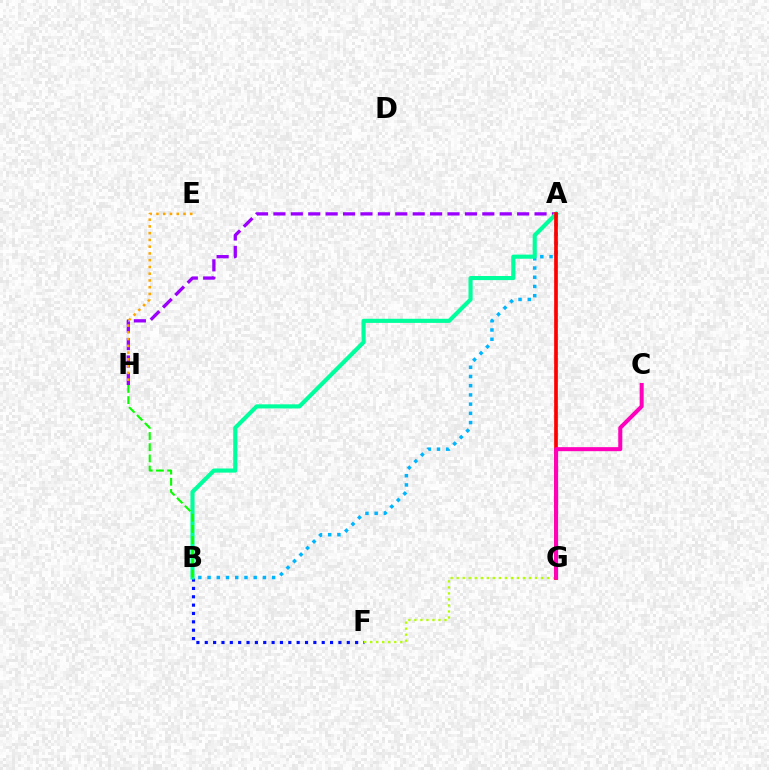{('A', 'B'): [{'color': '#00b5ff', 'line_style': 'dotted', 'thickness': 2.51}, {'color': '#00ff9d', 'line_style': 'solid', 'thickness': 2.96}], ('A', 'H'): [{'color': '#9b00ff', 'line_style': 'dashed', 'thickness': 2.36}], ('B', 'F'): [{'color': '#0010ff', 'line_style': 'dotted', 'thickness': 2.27}], ('E', 'H'): [{'color': '#ffa500', 'line_style': 'dotted', 'thickness': 1.83}], ('F', 'G'): [{'color': '#b3ff00', 'line_style': 'dotted', 'thickness': 1.64}], ('B', 'H'): [{'color': '#08ff00', 'line_style': 'dashed', 'thickness': 1.52}], ('A', 'G'): [{'color': '#ff0000', 'line_style': 'solid', 'thickness': 2.65}], ('C', 'G'): [{'color': '#ff00bd', 'line_style': 'solid', 'thickness': 2.9}]}